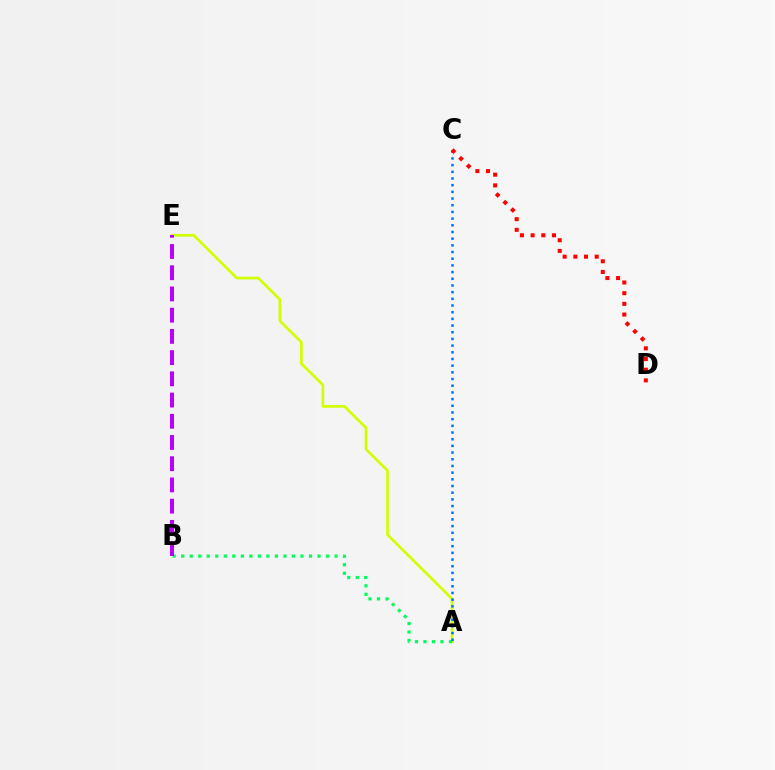{('A', 'E'): [{'color': '#d1ff00', 'line_style': 'solid', 'thickness': 1.93}], ('A', 'B'): [{'color': '#00ff5c', 'line_style': 'dotted', 'thickness': 2.31}], ('B', 'E'): [{'color': '#b900ff', 'line_style': 'dashed', 'thickness': 2.88}], ('A', 'C'): [{'color': '#0074ff', 'line_style': 'dotted', 'thickness': 1.82}], ('C', 'D'): [{'color': '#ff0000', 'line_style': 'dotted', 'thickness': 2.9}]}